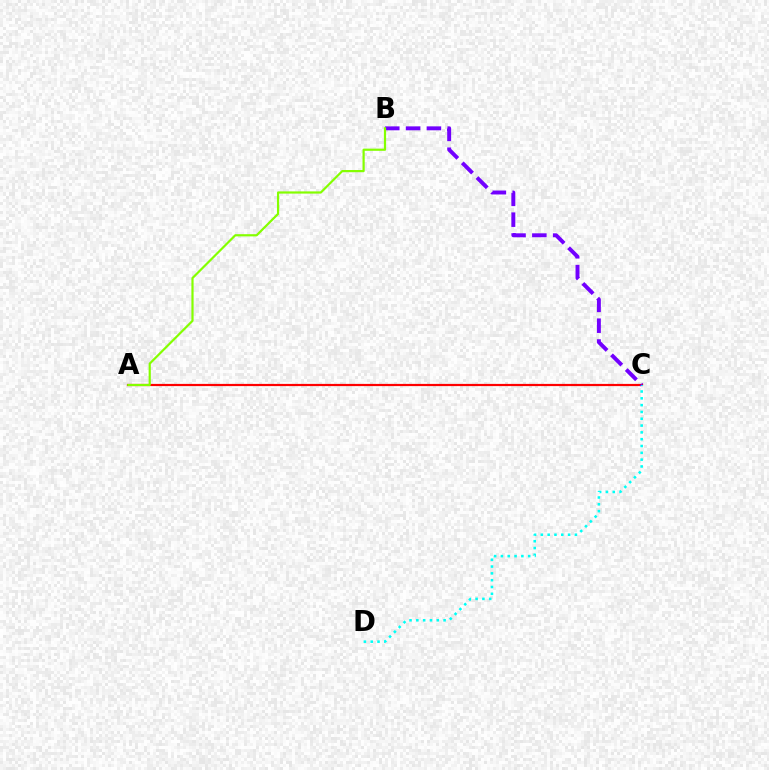{('A', 'C'): [{'color': '#ff0000', 'line_style': 'solid', 'thickness': 1.59}], ('C', 'D'): [{'color': '#00fff6', 'line_style': 'dotted', 'thickness': 1.85}], ('B', 'C'): [{'color': '#7200ff', 'line_style': 'dashed', 'thickness': 2.83}], ('A', 'B'): [{'color': '#84ff00', 'line_style': 'solid', 'thickness': 1.58}]}